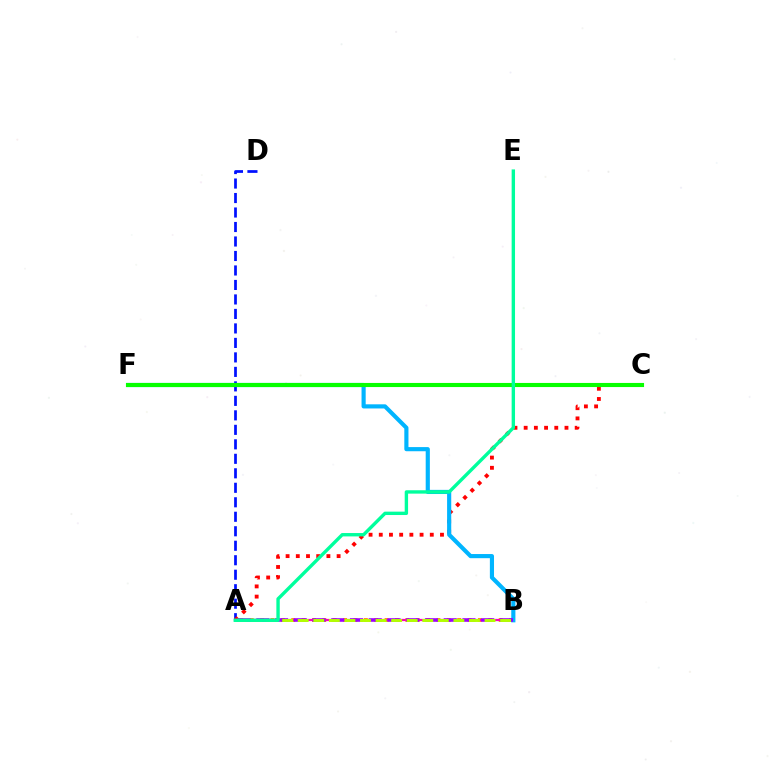{('A', 'D'): [{'color': '#0010ff', 'line_style': 'dashed', 'thickness': 1.97}], ('A', 'B'): [{'color': '#ffa500', 'line_style': 'dotted', 'thickness': 2.82}, {'color': '#ff00bd', 'line_style': 'solid', 'thickness': 1.61}, {'color': '#9b00ff', 'line_style': 'dashed', 'thickness': 2.55}, {'color': '#b3ff00', 'line_style': 'dashed', 'thickness': 2.11}], ('A', 'C'): [{'color': '#ff0000', 'line_style': 'dotted', 'thickness': 2.77}], ('B', 'F'): [{'color': '#00b5ff', 'line_style': 'solid', 'thickness': 2.99}], ('C', 'F'): [{'color': '#08ff00', 'line_style': 'solid', 'thickness': 2.96}], ('A', 'E'): [{'color': '#00ff9d', 'line_style': 'solid', 'thickness': 2.43}]}